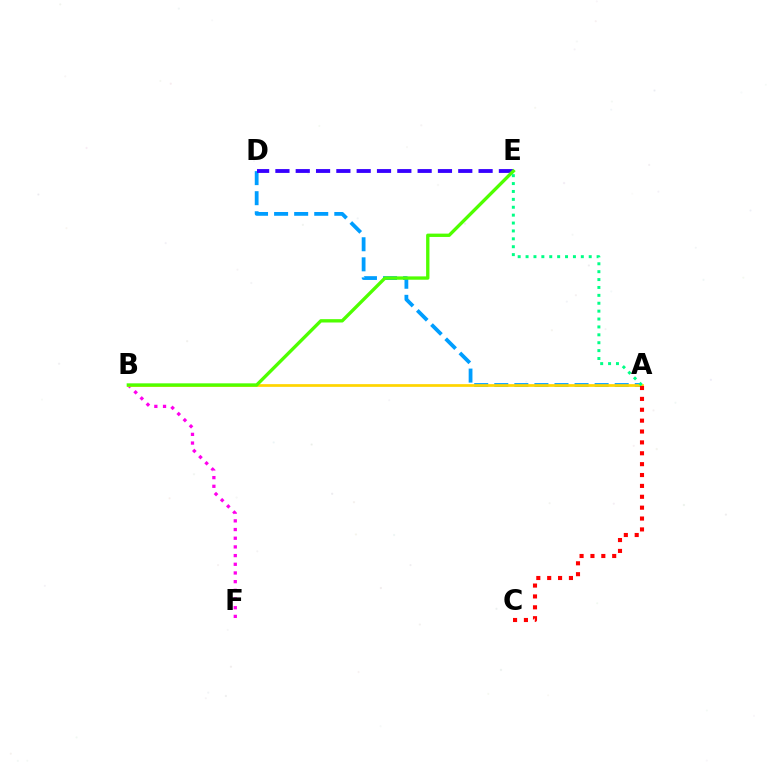{('A', 'D'): [{'color': '#009eff', 'line_style': 'dashed', 'thickness': 2.73}], ('B', 'F'): [{'color': '#ff00ed', 'line_style': 'dotted', 'thickness': 2.36}], ('A', 'B'): [{'color': '#ffd500', 'line_style': 'solid', 'thickness': 1.96}], ('A', 'C'): [{'color': '#ff0000', 'line_style': 'dotted', 'thickness': 2.96}], ('D', 'E'): [{'color': '#3700ff', 'line_style': 'dashed', 'thickness': 2.76}], ('B', 'E'): [{'color': '#4fff00', 'line_style': 'solid', 'thickness': 2.4}], ('A', 'E'): [{'color': '#00ff86', 'line_style': 'dotted', 'thickness': 2.14}]}